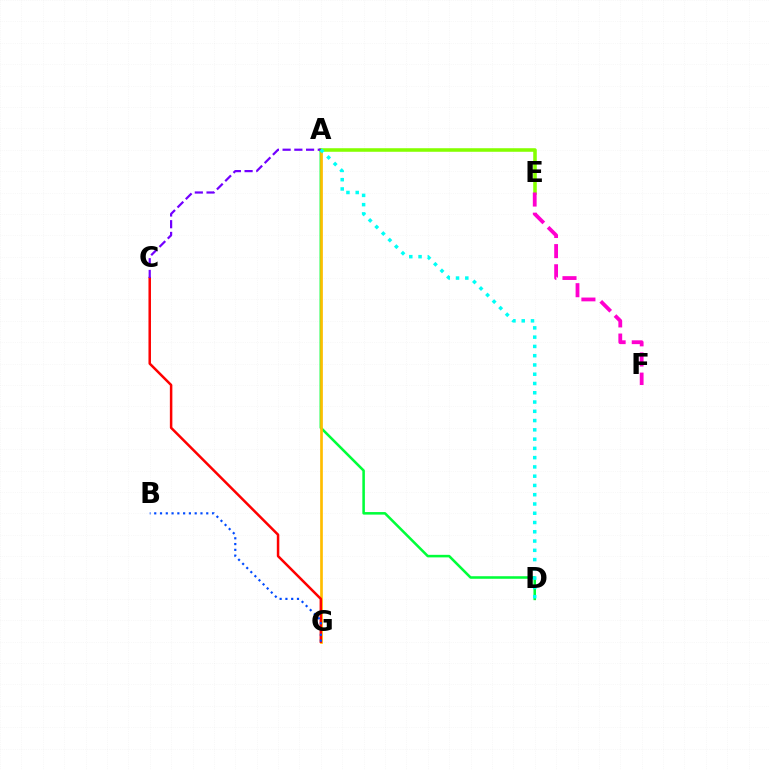{('A', 'D'): [{'color': '#00ff39', 'line_style': 'solid', 'thickness': 1.84}, {'color': '#00fff6', 'line_style': 'dotted', 'thickness': 2.52}], ('A', 'G'): [{'color': '#ffbd00', 'line_style': 'solid', 'thickness': 1.94}], ('A', 'E'): [{'color': '#84ff00', 'line_style': 'solid', 'thickness': 2.56}], ('C', 'G'): [{'color': '#ff0000', 'line_style': 'solid', 'thickness': 1.8}], ('B', 'G'): [{'color': '#004bff', 'line_style': 'dotted', 'thickness': 1.57}], ('E', 'F'): [{'color': '#ff00cf', 'line_style': 'dashed', 'thickness': 2.74}], ('A', 'C'): [{'color': '#7200ff', 'line_style': 'dashed', 'thickness': 1.59}]}